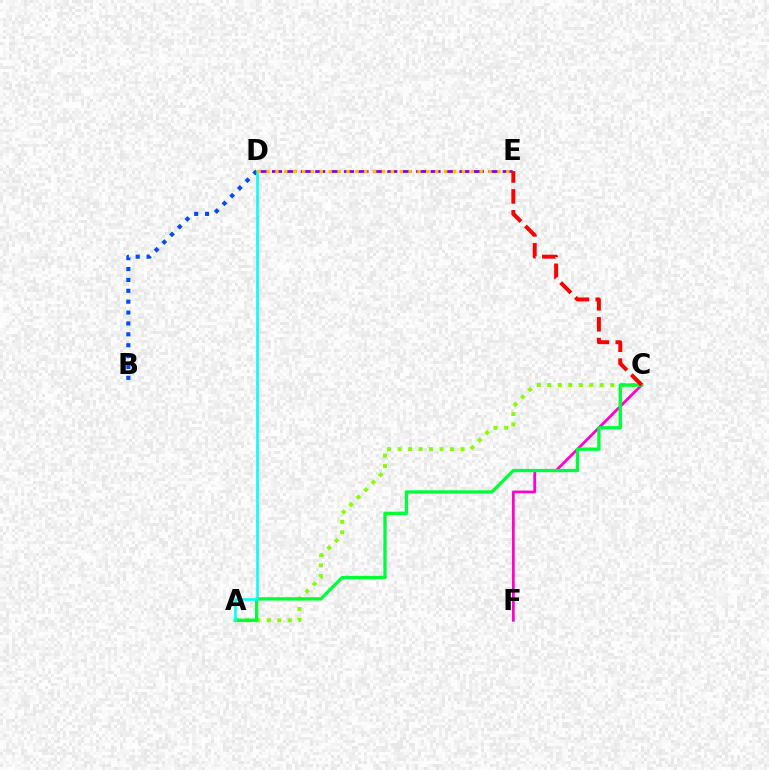{('C', 'F'): [{'color': '#ff00cf', 'line_style': 'solid', 'thickness': 1.99}], ('B', 'D'): [{'color': '#004bff', 'line_style': 'dotted', 'thickness': 2.96}], ('A', 'C'): [{'color': '#84ff00', 'line_style': 'dotted', 'thickness': 2.85}, {'color': '#00ff39', 'line_style': 'solid', 'thickness': 2.39}], ('D', 'E'): [{'color': '#7200ff', 'line_style': 'dashed', 'thickness': 1.96}, {'color': '#ffbd00', 'line_style': 'dotted', 'thickness': 2.41}], ('C', 'E'): [{'color': '#ff0000', 'line_style': 'dashed', 'thickness': 2.84}], ('A', 'D'): [{'color': '#00fff6', 'line_style': 'solid', 'thickness': 1.83}]}